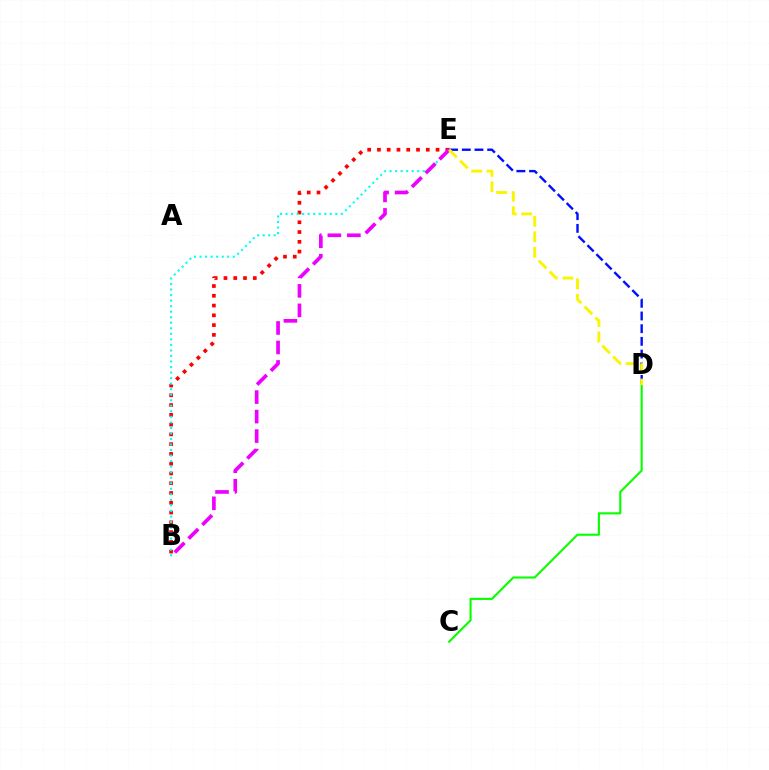{('B', 'E'): [{'color': '#ff0000', 'line_style': 'dotted', 'thickness': 2.65}, {'color': '#00fff6', 'line_style': 'dotted', 'thickness': 1.5}, {'color': '#ee00ff', 'line_style': 'dashed', 'thickness': 2.65}], ('C', 'D'): [{'color': '#08ff00', 'line_style': 'solid', 'thickness': 1.52}], ('D', 'E'): [{'color': '#0010ff', 'line_style': 'dashed', 'thickness': 1.72}, {'color': '#fcf500', 'line_style': 'dashed', 'thickness': 2.1}]}